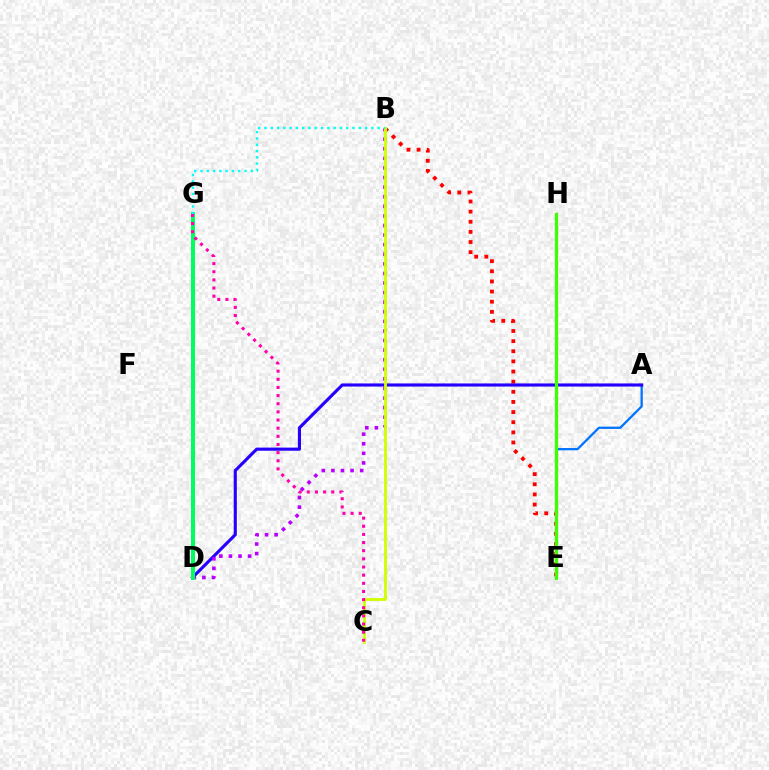{('E', 'H'): [{'color': '#ff9400', 'line_style': 'dashed', 'thickness': 2.2}, {'color': '#3dff00', 'line_style': 'solid', 'thickness': 2.32}], ('A', 'E'): [{'color': '#0074ff', 'line_style': 'solid', 'thickness': 1.64}], ('B', 'E'): [{'color': '#ff0000', 'line_style': 'dotted', 'thickness': 2.75}], ('A', 'D'): [{'color': '#2500ff', 'line_style': 'solid', 'thickness': 2.25}], ('B', 'D'): [{'color': '#b900ff', 'line_style': 'dotted', 'thickness': 2.6}], ('B', 'C'): [{'color': '#d1ff00', 'line_style': 'solid', 'thickness': 2.04}], ('D', 'G'): [{'color': '#00ff5c', 'line_style': 'solid', 'thickness': 2.89}], ('C', 'G'): [{'color': '#ff00ac', 'line_style': 'dotted', 'thickness': 2.21}], ('B', 'G'): [{'color': '#00fff6', 'line_style': 'dotted', 'thickness': 1.71}]}